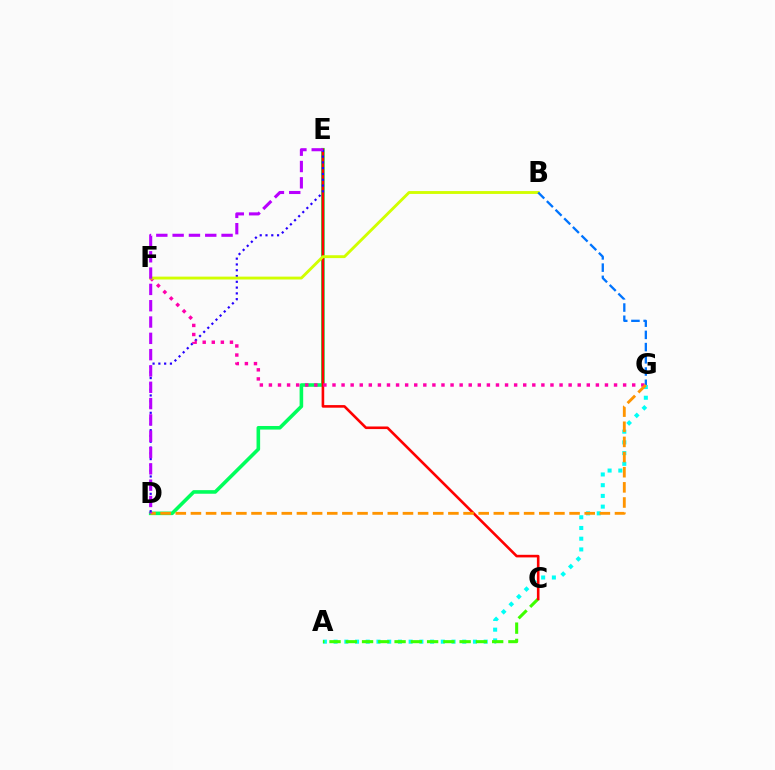{('D', 'E'): [{'color': '#00ff5c', 'line_style': 'solid', 'thickness': 2.58}, {'color': '#2500ff', 'line_style': 'dotted', 'thickness': 1.57}, {'color': '#b900ff', 'line_style': 'dashed', 'thickness': 2.22}], ('A', 'G'): [{'color': '#00fff6', 'line_style': 'dotted', 'thickness': 2.91}], ('A', 'C'): [{'color': '#3dff00', 'line_style': 'dashed', 'thickness': 2.21}], ('C', 'E'): [{'color': '#ff0000', 'line_style': 'solid', 'thickness': 1.87}], ('F', 'G'): [{'color': '#ff00ac', 'line_style': 'dotted', 'thickness': 2.47}], ('B', 'F'): [{'color': '#d1ff00', 'line_style': 'solid', 'thickness': 2.06}], ('B', 'G'): [{'color': '#0074ff', 'line_style': 'dashed', 'thickness': 1.66}], ('D', 'G'): [{'color': '#ff9400', 'line_style': 'dashed', 'thickness': 2.06}]}